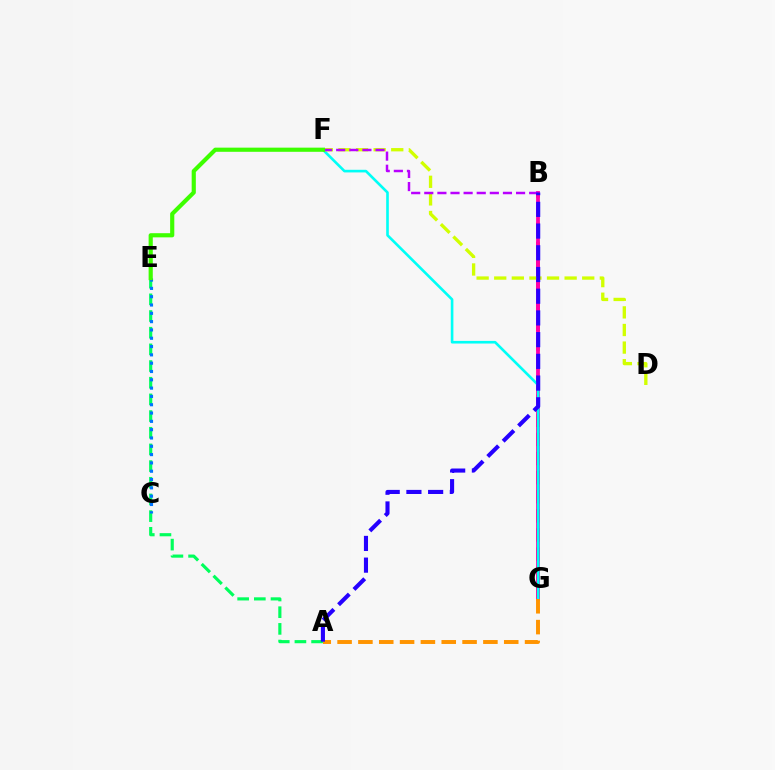{('B', 'G'): [{'color': '#ff0000', 'line_style': 'dashed', 'thickness': 2.6}, {'color': '#ff00ac', 'line_style': 'solid', 'thickness': 2.74}], ('F', 'G'): [{'color': '#00fff6', 'line_style': 'solid', 'thickness': 1.89}], ('A', 'G'): [{'color': '#ff9400', 'line_style': 'dashed', 'thickness': 2.83}], ('A', 'E'): [{'color': '#00ff5c', 'line_style': 'dashed', 'thickness': 2.27}], ('D', 'F'): [{'color': '#d1ff00', 'line_style': 'dashed', 'thickness': 2.39}], ('B', 'F'): [{'color': '#b900ff', 'line_style': 'dashed', 'thickness': 1.78}], ('A', 'B'): [{'color': '#2500ff', 'line_style': 'dashed', 'thickness': 2.95}], ('C', 'E'): [{'color': '#0074ff', 'line_style': 'dotted', 'thickness': 2.26}], ('E', 'F'): [{'color': '#3dff00', 'line_style': 'solid', 'thickness': 2.99}]}